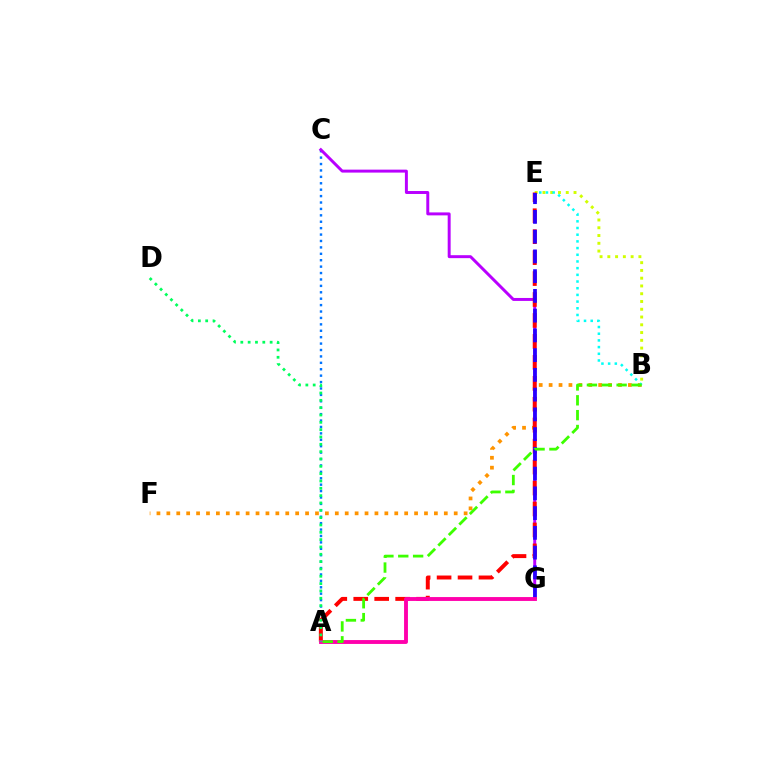{('B', 'F'): [{'color': '#ff9400', 'line_style': 'dotted', 'thickness': 2.69}], ('B', 'E'): [{'color': '#d1ff00', 'line_style': 'dotted', 'thickness': 2.11}, {'color': '#00fff6', 'line_style': 'dotted', 'thickness': 1.82}], ('A', 'C'): [{'color': '#0074ff', 'line_style': 'dotted', 'thickness': 1.74}], ('C', 'G'): [{'color': '#b900ff', 'line_style': 'solid', 'thickness': 2.13}], ('A', 'E'): [{'color': '#ff0000', 'line_style': 'dashed', 'thickness': 2.85}], ('E', 'G'): [{'color': '#2500ff', 'line_style': 'dashed', 'thickness': 2.68}], ('A', 'G'): [{'color': '#ff00ac', 'line_style': 'solid', 'thickness': 2.79}], ('A', 'D'): [{'color': '#00ff5c', 'line_style': 'dotted', 'thickness': 1.99}], ('A', 'B'): [{'color': '#3dff00', 'line_style': 'dashed', 'thickness': 2.02}]}